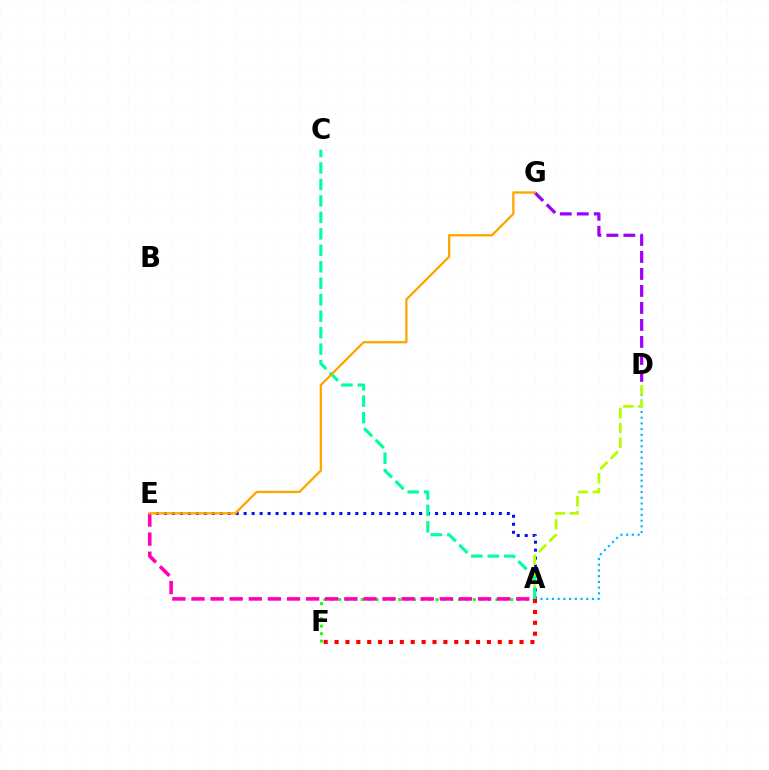{('A', 'E'): [{'color': '#0010ff', 'line_style': 'dotted', 'thickness': 2.17}, {'color': '#ff00bd', 'line_style': 'dashed', 'thickness': 2.6}], ('D', 'G'): [{'color': '#9b00ff', 'line_style': 'dashed', 'thickness': 2.31}], ('A', 'D'): [{'color': '#00b5ff', 'line_style': 'dotted', 'thickness': 1.55}, {'color': '#b3ff00', 'line_style': 'dashed', 'thickness': 2.01}], ('A', 'F'): [{'color': '#08ff00', 'line_style': 'dotted', 'thickness': 2.03}, {'color': '#ff0000', 'line_style': 'dotted', 'thickness': 2.96}], ('A', 'C'): [{'color': '#00ff9d', 'line_style': 'dashed', 'thickness': 2.24}], ('E', 'G'): [{'color': '#ffa500', 'line_style': 'solid', 'thickness': 1.66}]}